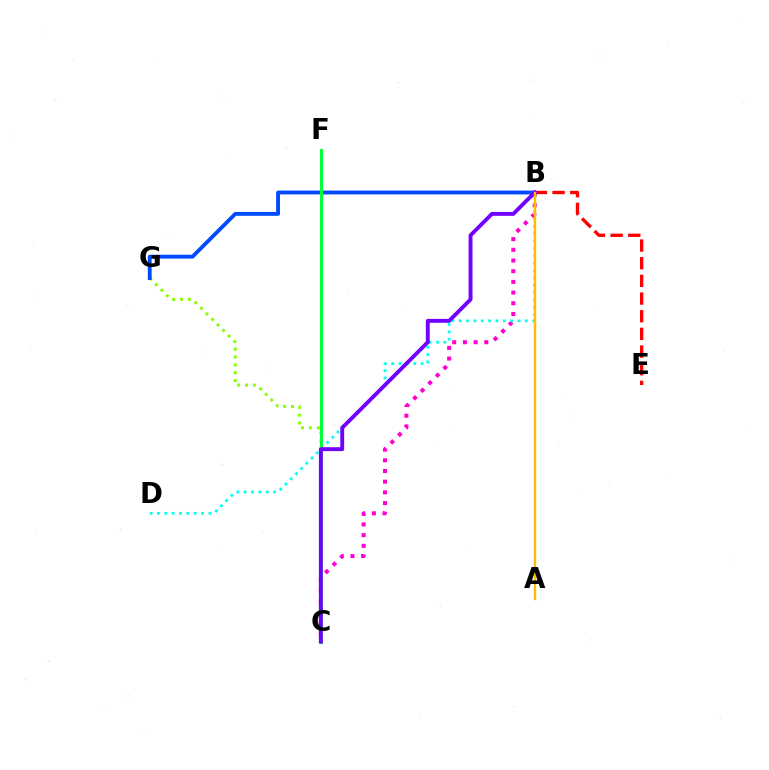{('B', 'C'): [{'color': '#ff00cf', 'line_style': 'dotted', 'thickness': 2.91}, {'color': '#7200ff', 'line_style': 'solid', 'thickness': 2.8}], ('B', 'D'): [{'color': '#00fff6', 'line_style': 'dotted', 'thickness': 2.0}], ('C', 'G'): [{'color': '#84ff00', 'line_style': 'dotted', 'thickness': 2.13}], ('B', 'G'): [{'color': '#004bff', 'line_style': 'solid', 'thickness': 2.78}], ('C', 'F'): [{'color': '#00ff39', 'line_style': 'solid', 'thickness': 2.19}], ('B', 'E'): [{'color': '#ff0000', 'line_style': 'dashed', 'thickness': 2.4}], ('A', 'B'): [{'color': '#ffbd00', 'line_style': 'solid', 'thickness': 1.72}]}